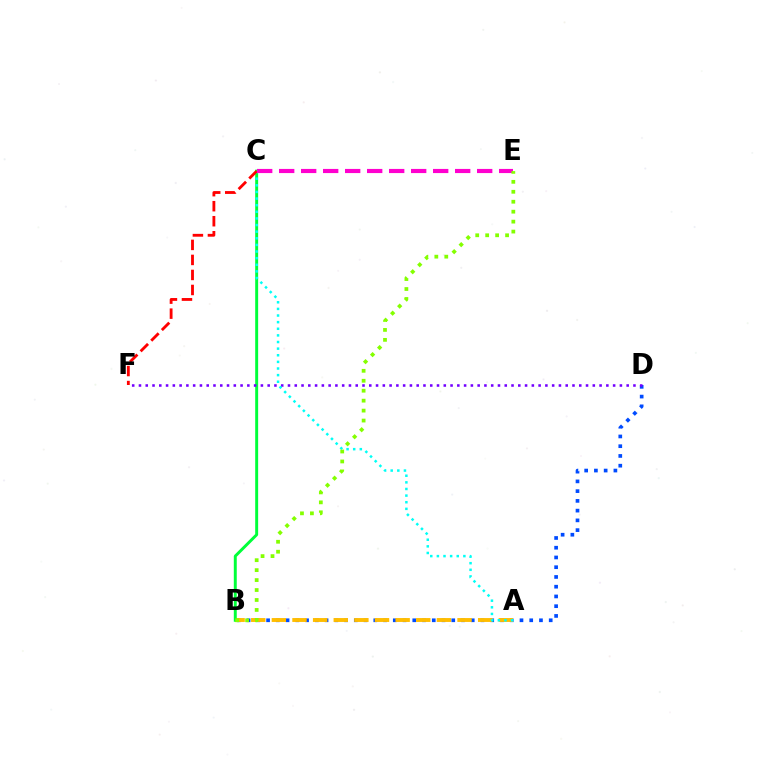{('B', 'D'): [{'color': '#004bff', 'line_style': 'dotted', 'thickness': 2.65}], ('A', 'B'): [{'color': '#ffbd00', 'line_style': 'dashed', 'thickness': 2.8}], ('B', 'C'): [{'color': '#00ff39', 'line_style': 'solid', 'thickness': 2.12}], ('D', 'F'): [{'color': '#7200ff', 'line_style': 'dotted', 'thickness': 1.84}], ('A', 'C'): [{'color': '#00fff6', 'line_style': 'dotted', 'thickness': 1.8}], ('C', 'F'): [{'color': '#ff0000', 'line_style': 'dashed', 'thickness': 2.04}], ('C', 'E'): [{'color': '#ff00cf', 'line_style': 'dashed', 'thickness': 2.99}], ('B', 'E'): [{'color': '#84ff00', 'line_style': 'dotted', 'thickness': 2.7}]}